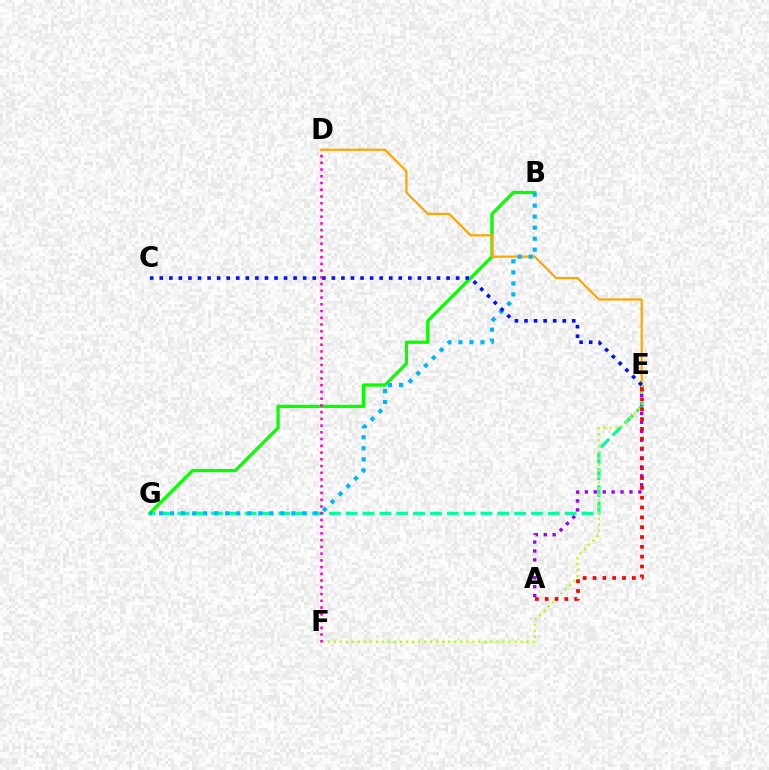{('E', 'G'): [{'color': '#00ff9d', 'line_style': 'dashed', 'thickness': 2.29}], ('A', 'E'): [{'color': '#9b00ff', 'line_style': 'dotted', 'thickness': 2.42}, {'color': '#ff0000', 'line_style': 'dotted', 'thickness': 2.67}], ('B', 'G'): [{'color': '#08ff00', 'line_style': 'solid', 'thickness': 2.34}, {'color': '#00b5ff', 'line_style': 'dotted', 'thickness': 2.99}], ('E', 'F'): [{'color': '#b3ff00', 'line_style': 'dotted', 'thickness': 1.64}], ('D', 'E'): [{'color': '#ffa500', 'line_style': 'solid', 'thickness': 1.58}], ('C', 'E'): [{'color': '#0010ff', 'line_style': 'dotted', 'thickness': 2.6}], ('D', 'F'): [{'color': '#ff00bd', 'line_style': 'dotted', 'thickness': 1.83}]}